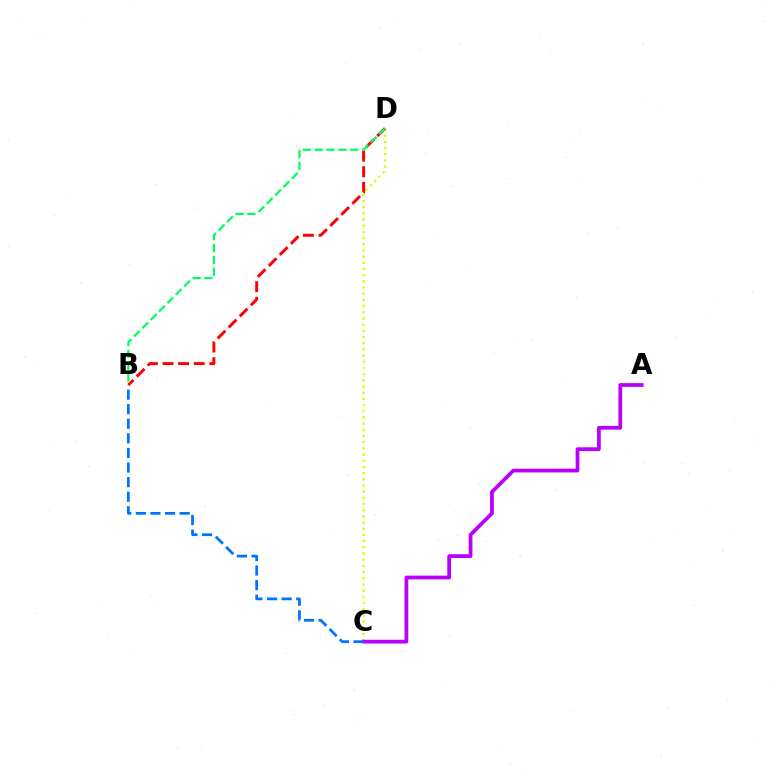{('C', 'D'): [{'color': '#d1ff00', 'line_style': 'dotted', 'thickness': 1.68}], ('B', 'D'): [{'color': '#ff0000', 'line_style': 'dashed', 'thickness': 2.12}, {'color': '#00ff5c', 'line_style': 'dashed', 'thickness': 1.61}], ('A', 'C'): [{'color': '#b900ff', 'line_style': 'solid', 'thickness': 2.7}], ('B', 'C'): [{'color': '#0074ff', 'line_style': 'dashed', 'thickness': 1.98}]}